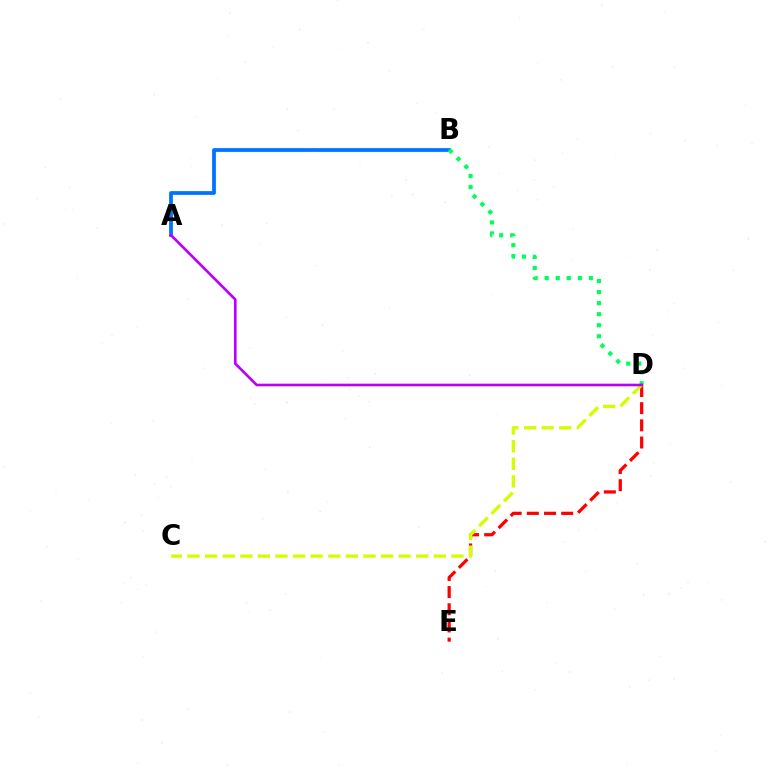{('D', 'E'): [{'color': '#ff0000', 'line_style': 'dashed', 'thickness': 2.33}], ('C', 'D'): [{'color': '#d1ff00', 'line_style': 'dashed', 'thickness': 2.39}], ('A', 'B'): [{'color': '#0074ff', 'line_style': 'solid', 'thickness': 2.71}], ('B', 'D'): [{'color': '#00ff5c', 'line_style': 'dotted', 'thickness': 3.0}], ('A', 'D'): [{'color': '#b900ff', 'line_style': 'solid', 'thickness': 1.91}]}